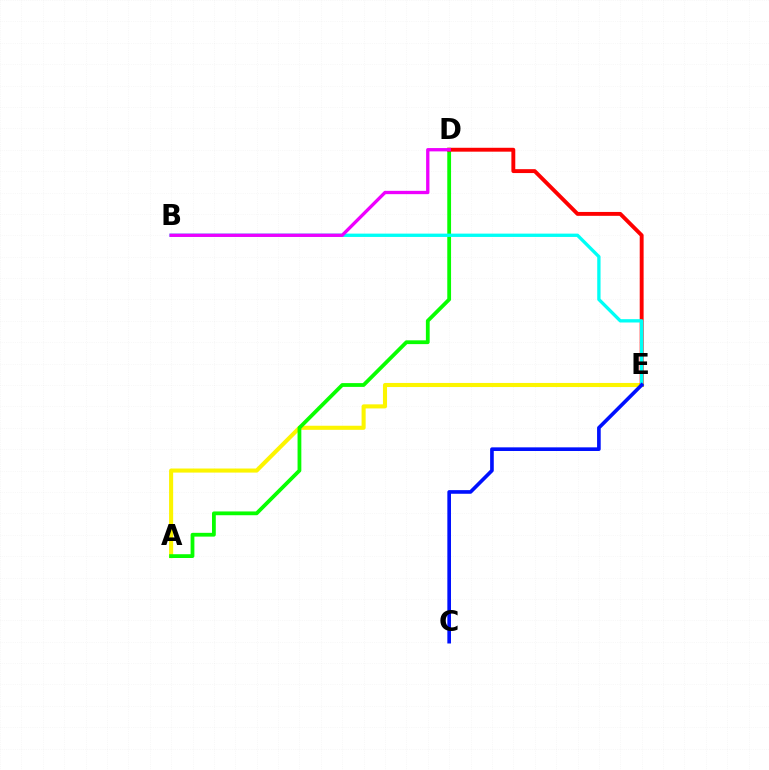{('A', 'E'): [{'color': '#fcf500', 'line_style': 'solid', 'thickness': 2.94}], ('A', 'D'): [{'color': '#08ff00', 'line_style': 'solid', 'thickness': 2.72}], ('D', 'E'): [{'color': '#ff0000', 'line_style': 'solid', 'thickness': 2.8}], ('B', 'E'): [{'color': '#00fff6', 'line_style': 'solid', 'thickness': 2.39}], ('B', 'D'): [{'color': '#ee00ff', 'line_style': 'solid', 'thickness': 2.39}], ('C', 'E'): [{'color': '#0010ff', 'line_style': 'solid', 'thickness': 2.62}]}